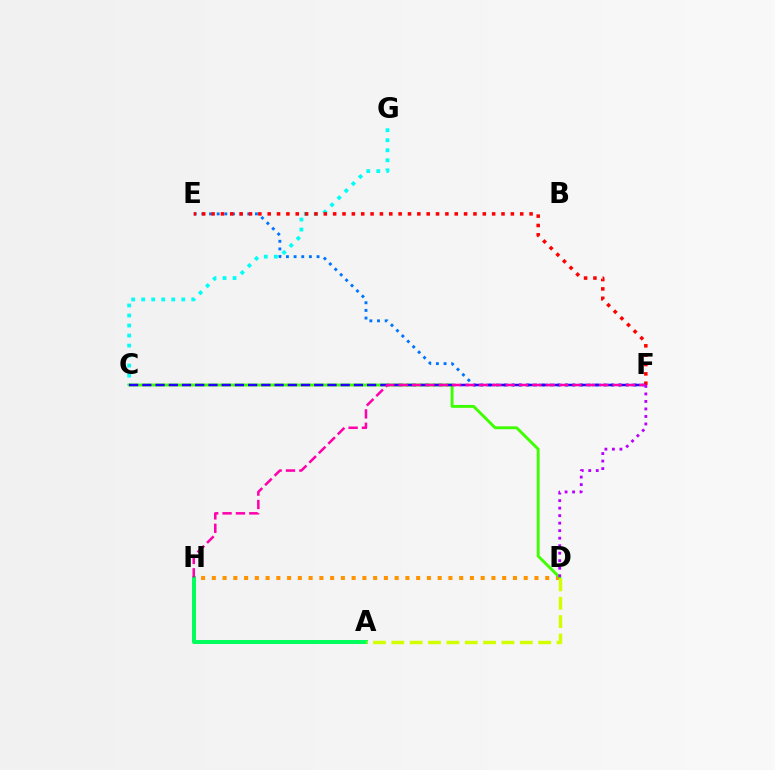{('D', 'H'): [{'color': '#ff9400', 'line_style': 'dotted', 'thickness': 2.92}], ('C', 'G'): [{'color': '#00fff6', 'line_style': 'dotted', 'thickness': 2.72}], ('E', 'F'): [{'color': '#0074ff', 'line_style': 'dotted', 'thickness': 2.08}, {'color': '#ff0000', 'line_style': 'dotted', 'thickness': 2.54}], ('C', 'D'): [{'color': '#3dff00', 'line_style': 'solid', 'thickness': 2.08}], ('A', 'H'): [{'color': '#00ff5c', 'line_style': 'solid', 'thickness': 2.86}], ('C', 'F'): [{'color': '#2500ff', 'line_style': 'dashed', 'thickness': 1.8}], ('F', 'H'): [{'color': '#ff00ac', 'line_style': 'dashed', 'thickness': 1.82}], ('A', 'D'): [{'color': '#d1ff00', 'line_style': 'dashed', 'thickness': 2.49}], ('D', 'F'): [{'color': '#b900ff', 'line_style': 'dotted', 'thickness': 2.04}]}